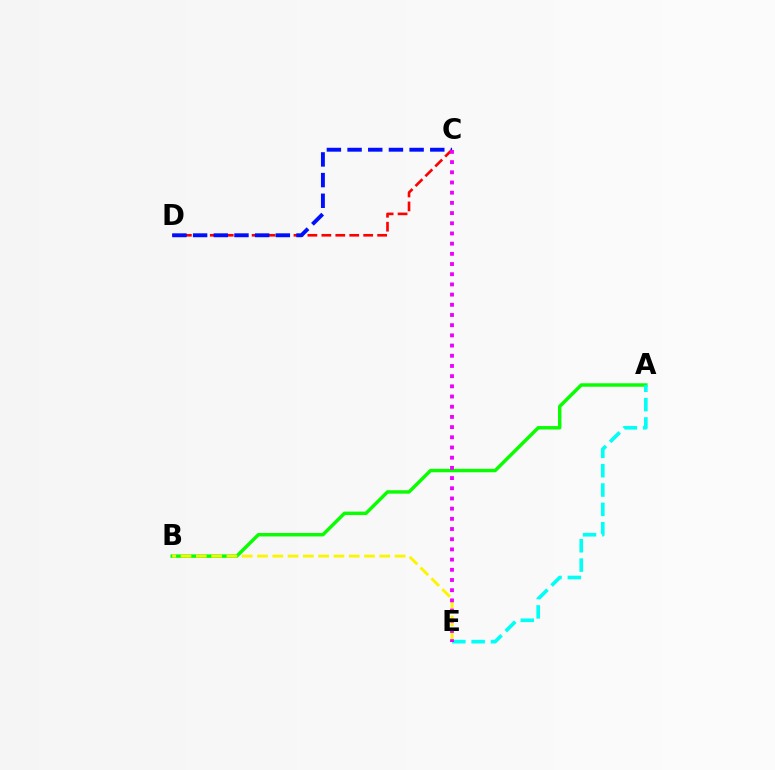{('C', 'D'): [{'color': '#ff0000', 'line_style': 'dashed', 'thickness': 1.89}, {'color': '#0010ff', 'line_style': 'dashed', 'thickness': 2.81}], ('A', 'B'): [{'color': '#08ff00', 'line_style': 'solid', 'thickness': 2.47}], ('B', 'E'): [{'color': '#fcf500', 'line_style': 'dashed', 'thickness': 2.08}], ('A', 'E'): [{'color': '#00fff6', 'line_style': 'dashed', 'thickness': 2.62}], ('C', 'E'): [{'color': '#ee00ff', 'line_style': 'dotted', 'thickness': 2.77}]}